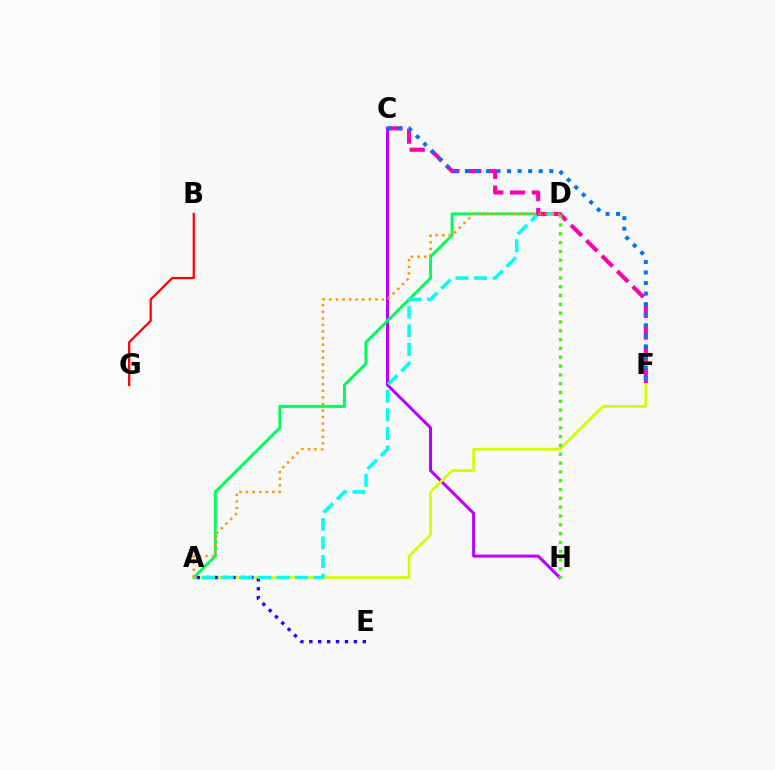{('C', 'H'): [{'color': '#b900ff', 'line_style': 'solid', 'thickness': 2.17}], ('A', 'D'): [{'color': '#00ff5c', 'line_style': 'solid', 'thickness': 2.15}, {'color': '#00fff6', 'line_style': 'dashed', 'thickness': 2.53}, {'color': '#ff9400', 'line_style': 'dotted', 'thickness': 1.79}], ('A', 'F'): [{'color': '#d1ff00', 'line_style': 'solid', 'thickness': 1.93}], ('A', 'E'): [{'color': '#2500ff', 'line_style': 'dotted', 'thickness': 2.42}], ('B', 'G'): [{'color': '#ff0000', 'line_style': 'solid', 'thickness': 1.61}], ('C', 'F'): [{'color': '#ff00ac', 'line_style': 'dashed', 'thickness': 2.96}, {'color': '#0074ff', 'line_style': 'dotted', 'thickness': 2.87}], ('D', 'H'): [{'color': '#3dff00', 'line_style': 'dotted', 'thickness': 2.4}]}